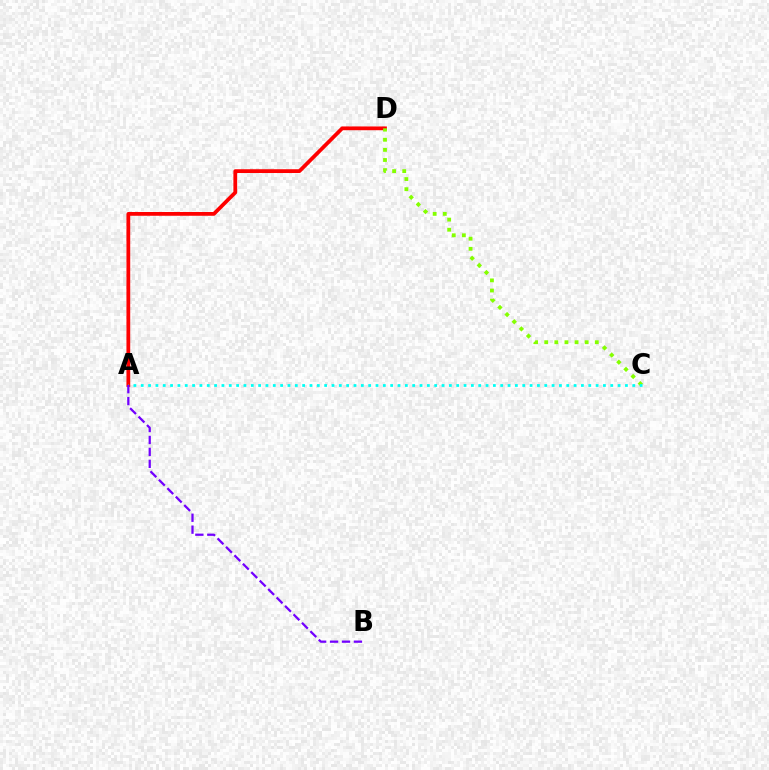{('A', 'D'): [{'color': '#ff0000', 'line_style': 'solid', 'thickness': 2.71}], ('C', 'D'): [{'color': '#84ff00', 'line_style': 'dotted', 'thickness': 2.75}], ('A', 'C'): [{'color': '#00fff6', 'line_style': 'dotted', 'thickness': 1.99}], ('A', 'B'): [{'color': '#7200ff', 'line_style': 'dashed', 'thickness': 1.62}]}